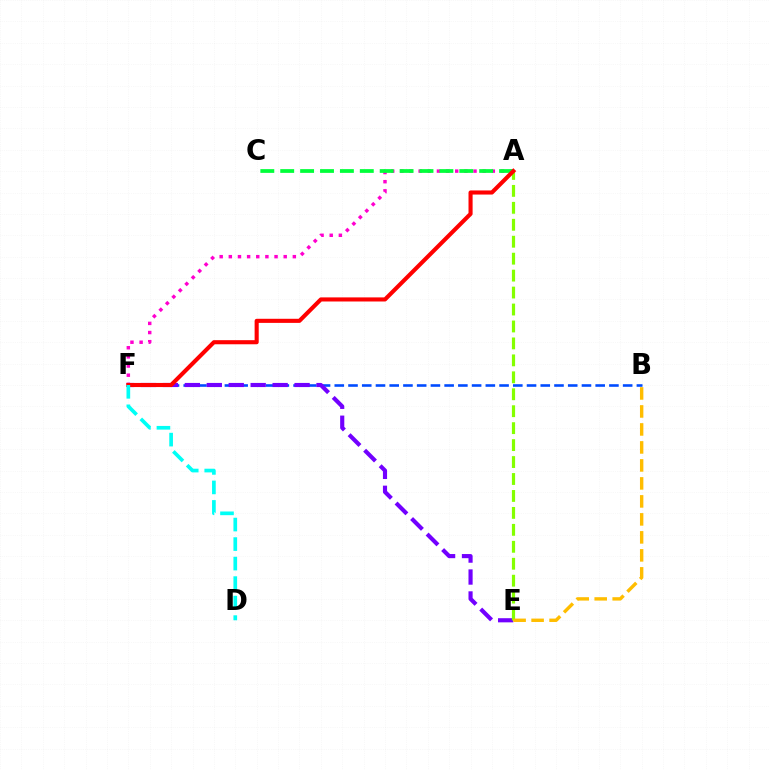{('B', 'F'): [{'color': '#004bff', 'line_style': 'dashed', 'thickness': 1.87}], ('A', 'F'): [{'color': '#ff00cf', 'line_style': 'dotted', 'thickness': 2.48}, {'color': '#ff0000', 'line_style': 'solid', 'thickness': 2.95}], ('A', 'C'): [{'color': '#00ff39', 'line_style': 'dashed', 'thickness': 2.7}], ('E', 'F'): [{'color': '#7200ff', 'line_style': 'dashed', 'thickness': 2.98}], ('A', 'E'): [{'color': '#84ff00', 'line_style': 'dashed', 'thickness': 2.3}], ('B', 'E'): [{'color': '#ffbd00', 'line_style': 'dashed', 'thickness': 2.44}], ('D', 'F'): [{'color': '#00fff6', 'line_style': 'dashed', 'thickness': 2.65}]}